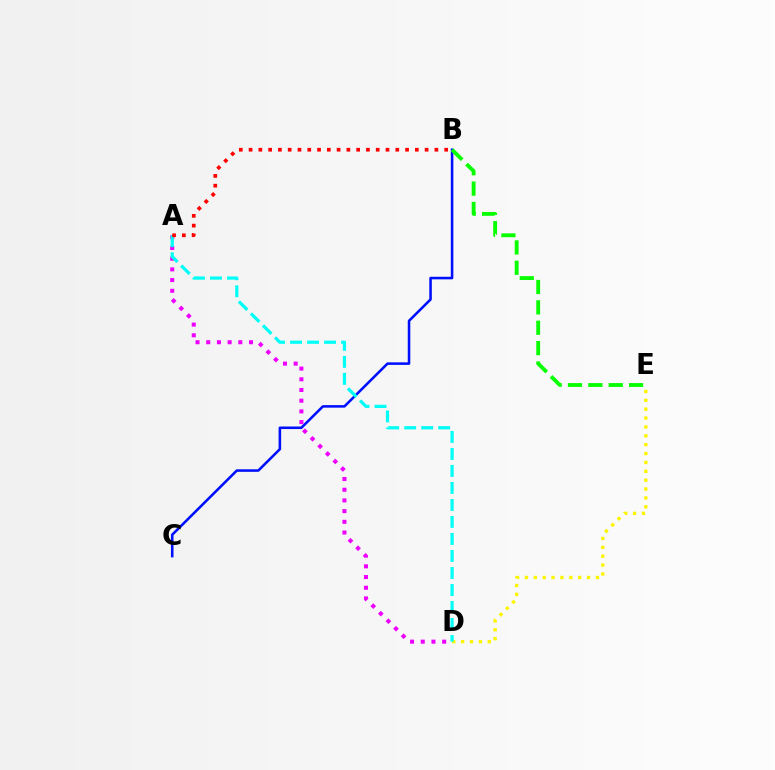{('D', 'E'): [{'color': '#fcf500', 'line_style': 'dotted', 'thickness': 2.41}], ('B', 'C'): [{'color': '#0010ff', 'line_style': 'solid', 'thickness': 1.84}], ('B', 'E'): [{'color': '#08ff00', 'line_style': 'dashed', 'thickness': 2.77}], ('A', 'D'): [{'color': '#ee00ff', 'line_style': 'dotted', 'thickness': 2.91}, {'color': '#00fff6', 'line_style': 'dashed', 'thickness': 2.31}], ('A', 'B'): [{'color': '#ff0000', 'line_style': 'dotted', 'thickness': 2.66}]}